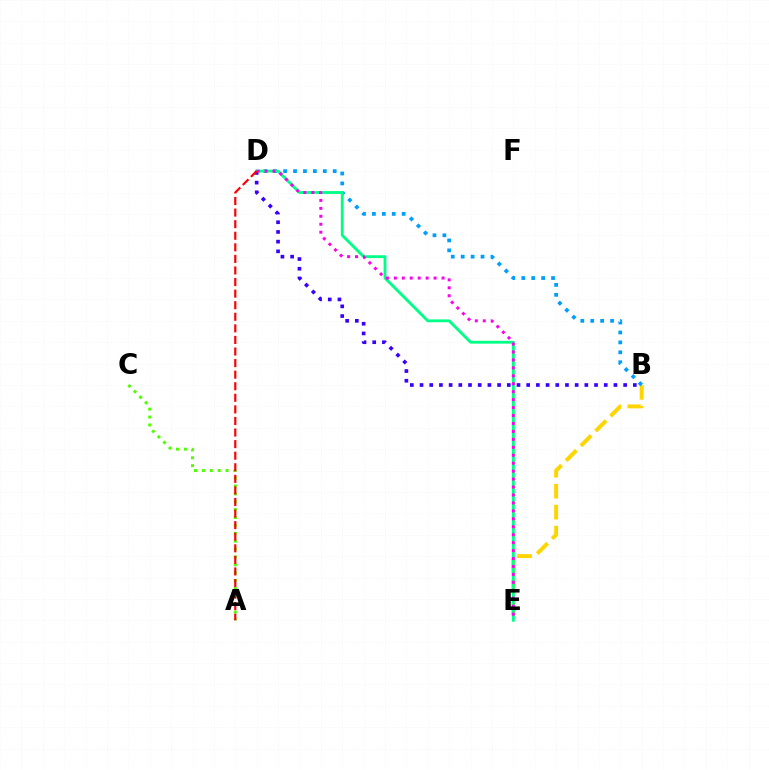{('B', 'E'): [{'color': '#ffd500', 'line_style': 'dashed', 'thickness': 2.85}], ('B', 'D'): [{'color': '#009eff', 'line_style': 'dotted', 'thickness': 2.7}, {'color': '#3700ff', 'line_style': 'dotted', 'thickness': 2.63}], ('D', 'E'): [{'color': '#00ff86', 'line_style': 'solid', 'thickness': 2.05}, {'color': '#ff00ed', 'line_style': 'dotted', 'thickness': 2.16}], ('A', 'C'): [{'color': '#4fff00', 'line_style': 'dotted', 'thickness': 2.14}], ('A', 'D'): [{'color': '#ff0000', 'line_style': 'dashed', 'thickness': 1.57}]}